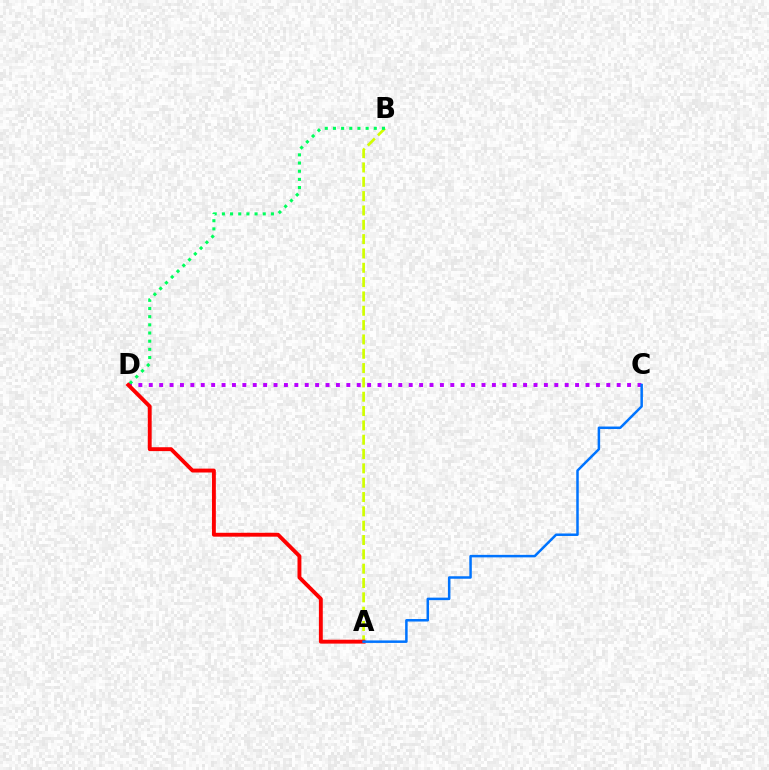{('C', 'D'): [{'color': '#b900ff', 'line_style': 'dotted', 'thickness': 2.83}], ('A', 'B'): [{'color': '#d1ff00', 'line_style': 'dashed', 'thickness': 1.95}], ('B', 'D'): [{'color': '#00ff5c', 'line_style': 'dotted', 'thickness': 2.22}], ('A', 'D'): [{'color': '#ff0000', 'line_style': 'solid', 'thickness': 2.8}], ('A', 'C'): [{'color': '#0074ff', 'line_style': 'solid', 'thickness': 1.8}]}